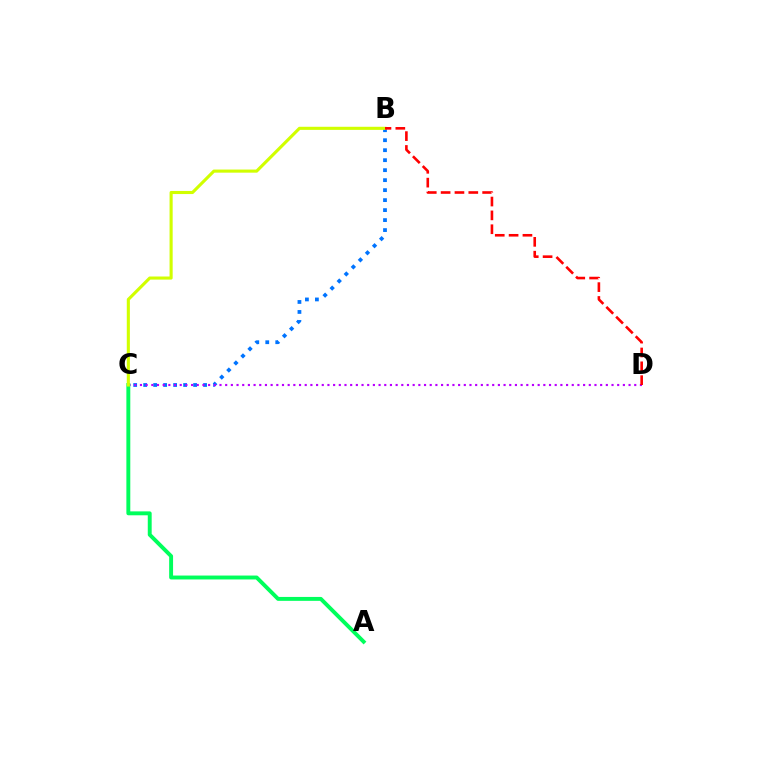{('B', 'C'): [{'color': '#0074ff', 'line_style': 'dotted', 'thickness': 2.71}, {'color': '#d1ff00', 'line_style': 'solid', 'thickness': 2.23}], ('C', 'D'): [{'color': '#b900ff', 'line_style': 'dotted', 'thickness': 1.54}], ('A', 'C'): [{'color': '#00ff5c', 'line_style': 'solid', 'thickness': 2.81}], ('B', 'D'): [{'color': '#ff0000', 'line_style': 'dashed', 'thickness': 1.88}]}